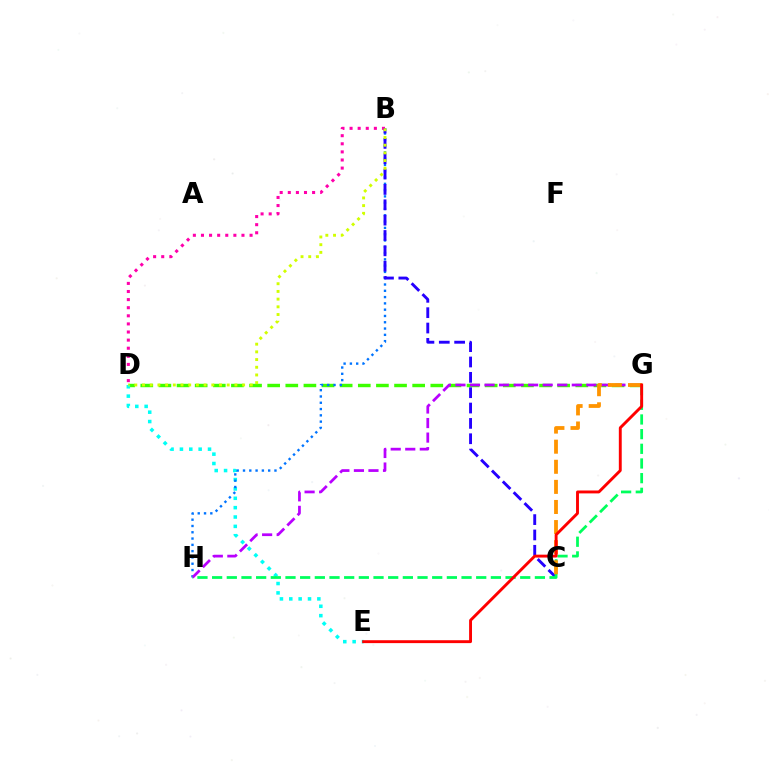{('D', 'G'): [{'color': '#3dff00', 'line_style': 'dashed', 'thickness': 2.46}], ('D', 'E'): [{'color': '#00fff6', 'line_style': 'dotted', 'thickness': 2.54}], ('B', 'D'): [{'color': '#ff00ac', 'line_style': 'dotted', 'thickness': 2.2}, {'color': '#d1ff00', 'line_style': 'dotted', 'thickness': 2.09}], ('B', 'H'): [{'color': '#0074ff', 'line_style': 'dotted', 'thickness': 1.71}], ('B', 'C'): [{'color': '#2500ff', 'line_style': 'dashed', 'thickness': 2.09}], ('G', 'H'): [{'color': '#b900ff', 'line_style': 'dashed', 'thickness': 1.98}, {'color': '#00ff5c', 'line_style': 'dashed', 'thickness': 1.99}], ('C', 'G'): [{'color': '#ff9400', 'line_style': 'dashed', 'thickness': 2.73}], ('E', 'G'): [{'color': '#ff0000', 'line_style': 'solid', 'thickness': 2.09}]}